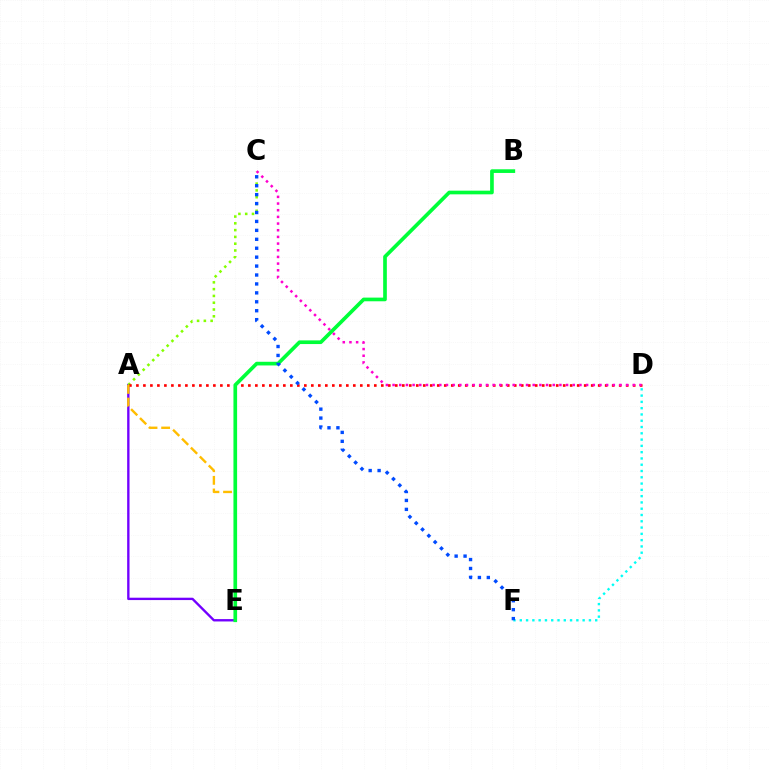{('D', 'F'): [{'color': '#00fff6', 'line_style': 'dotted', 'thickness': 1.71}], ('A', 'E'): [{'color': '#7200ff', 'line_style': 'solid', 'thickness': 1.7}, {'color': '#ffbd00', 'line_style': 'dashed', 'thickness': 1.72}], ('A', 'C'): [{'color': '#84ff00', 'line_style': 'dotted', 'thickness': 1.84}], ('A', 'D'): [{'color': '#ff0000', 'line_style': 'dotted', 'thickness': 1.9}], ('B', 'E'): [{'color': '#00ff39', 'line_style': 'solid', 'thickness': 2.64}], ('C', 'F'): [{'color': '#004bff', 'line_style': 'dotted', 'thickness': 2.43}], ('C', 'D'): [{'color': '#ff00cf', 'line_style': 'dotted', 'thickness': 1.81}]}